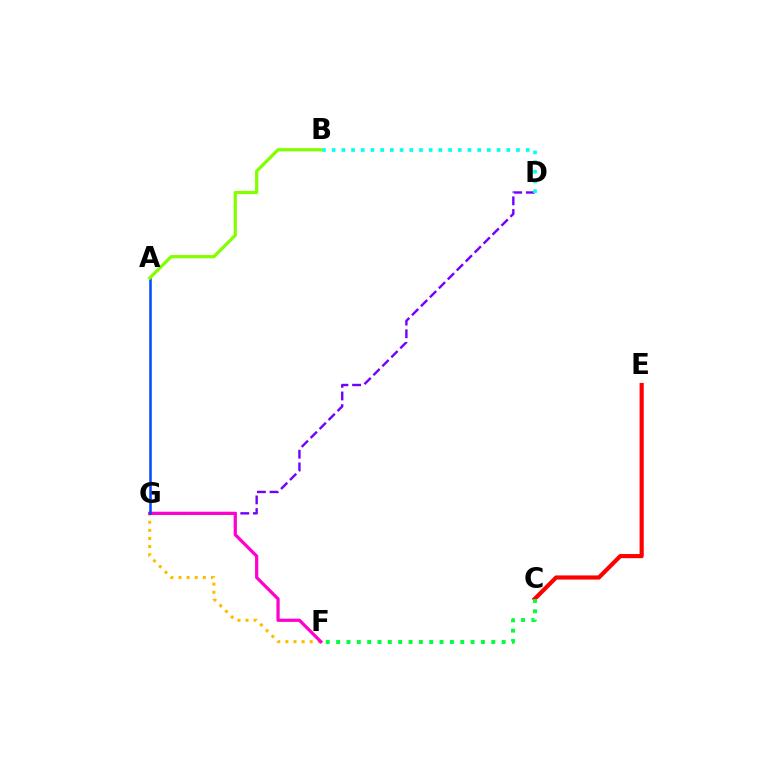{('D', 'G'): [{'color': '#7200ff', 'line_style': 'dashed', 'thickness': 1.72}], ('B', 'D'): [{'color': '#00fff6', 'line_style': 'dotted', 'thickness': 2.64}], ('C', 'E'): [{'color': '#ff0000', 'line_style': 'solid', 'thickness': 2.99}], ('F', 'G'): [{'color': '#ffbd00', 'line_style': 'dotted', 'thickness': 2.2}, {'color': '#ff00cf', 'line_style': 'solid', 'thickness': 2.32}], ('A', 'G'): [{'color': '#004bff', 'line_style': 'solid', 'thickness': 1.82}], ('A', 'B'): [{'color': '#84ff00', 'line_style': 'solid', 'thickness': 2.33}], ('C', 'F'): [{'color': '#00ff39', 'line_style': 'dotted', 'thickness': 2.81}]}